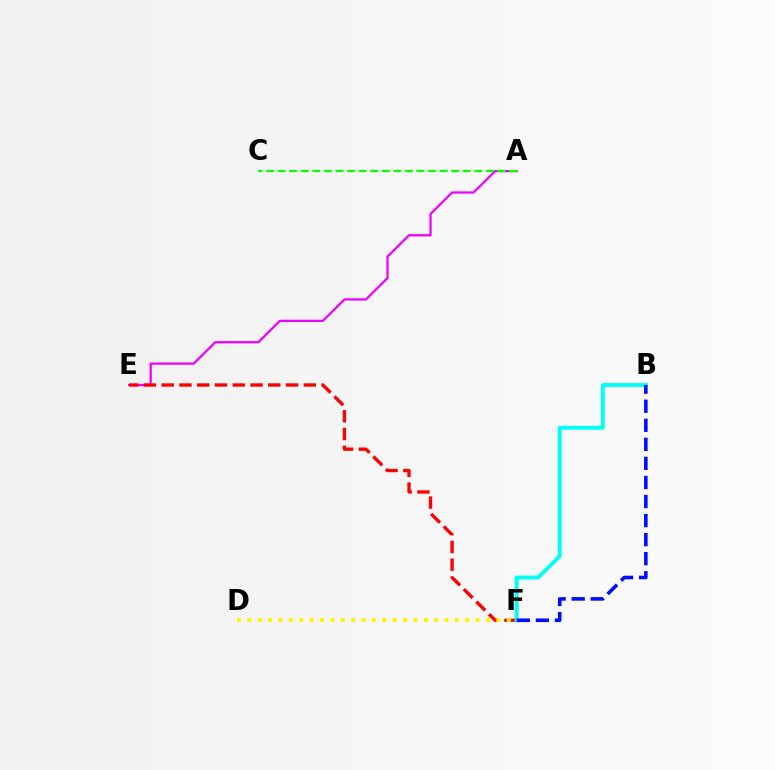{('A', 'E'): [{'color': '#ee00ff', 'line_style': 'solid', 'thickness': 1.62}], ('E', 'F'): [{'color': '#ff0000', 'line_style': 'dashed', 'thickness': 2.41}], ('B', 'F'): [{'color': '#00fff6', 'line_style': 'solid', 'thickness': 2.82}, {'color': '#0010ff', 'line_style': 'dashed', 'thickness': 2.59}], ('D', 'F'): [{'color': '#fcf500', 'line_style': 'dotted', 'thickness': 2.82}], ('A', 'C'): [{'color': '#08ff00', 'line_style': 'dashed', 'thickness': 1.57}]}